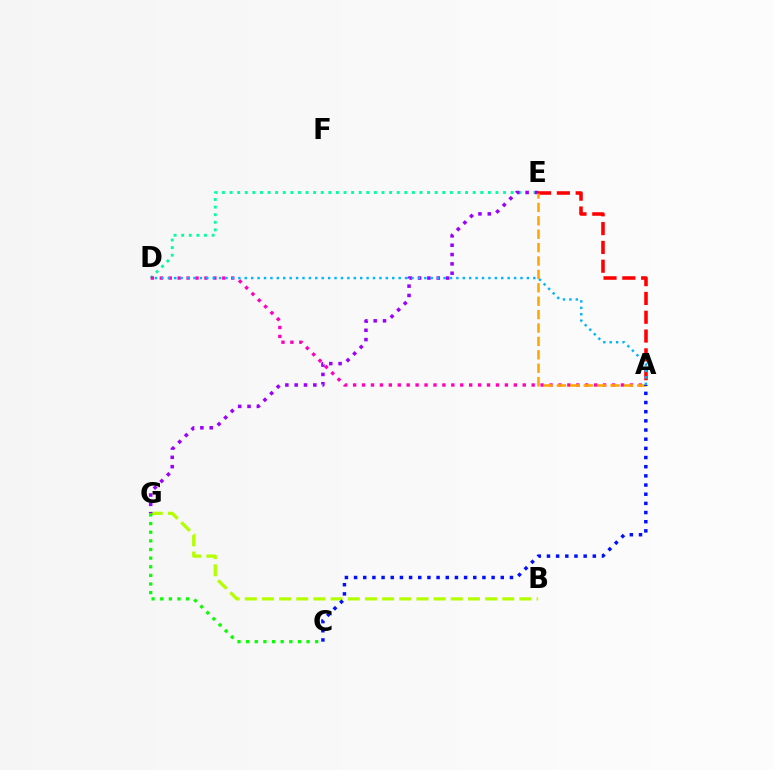{('D', 'E'): [{'color': '#00ff9d', 'line_style': 'dotted', 'thickness': 2.06}], ('B', 'G'): [{'color': '#b3ff00', 'line_style': 'dashed', 'thickness': 2.33}], ('E', 'G'): [{'color': '#9b00ff', 'line_style': 'dotted', 'thickness': 2.53}], ('A', 'E'): [{'color': '#ff0000', 'line_style': 'dashed', 'thickness': 2.55}, {'color': '#ffa500', 'line_style': 'dashed', 'thickness': 1.82}], ('A', 'D'): [{'color': '#ff00bd', 'line_style': 'dotted', 'thickness': 2.43}, {'color': '#00b5ff', 'line_style': 'dotted', 'thickness': 1.74}], ('C', 'G'): [{'color': '#08ff00', 'line_style': 'dotted', 'thickness': 2.35}], ('A', 'C'): [{'color': '#0010ff', 'line_style': 'dotted', 'thickness': 2.49}]}